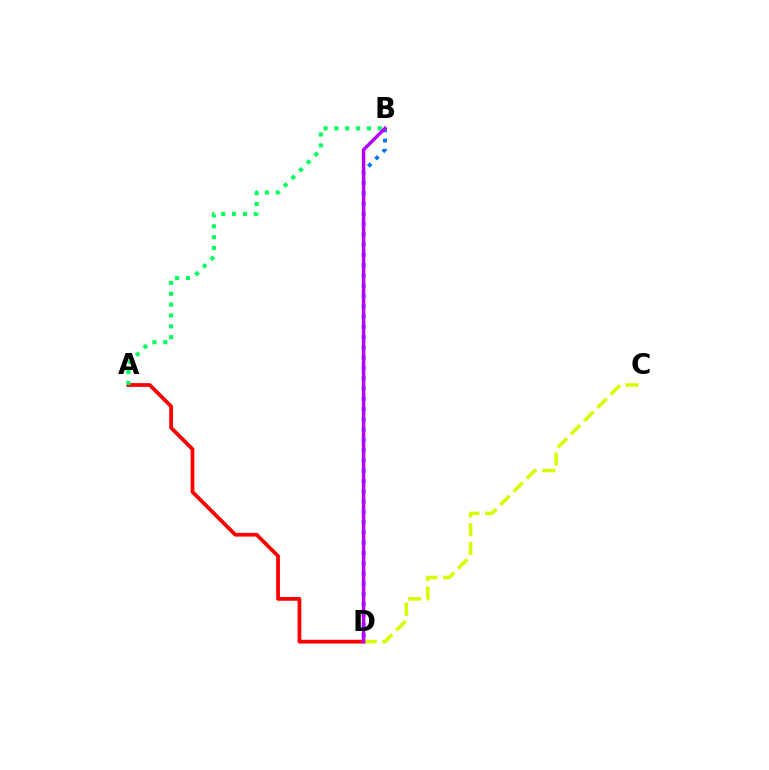{('A', 'D'): [{'color': '#ff0000', 'line_style': 'solid', 'thickness': 2.7}], ('B', 'D'): [{'color': '#0074ff', 'line_style': 'dotted', 'thickness': 2.79}, {'color': '#b900ff', 'line_style': 'solid', 'thickness': 2.48}], ('A', 'B'): [{'color': '#00ff5c', 'line_style': 'dotted', 'thickness': 2.95}], ('C', 'D'): [{'color': '#d1ff00', 'line_style': 'dashed', 'thickness': 2.54}]}